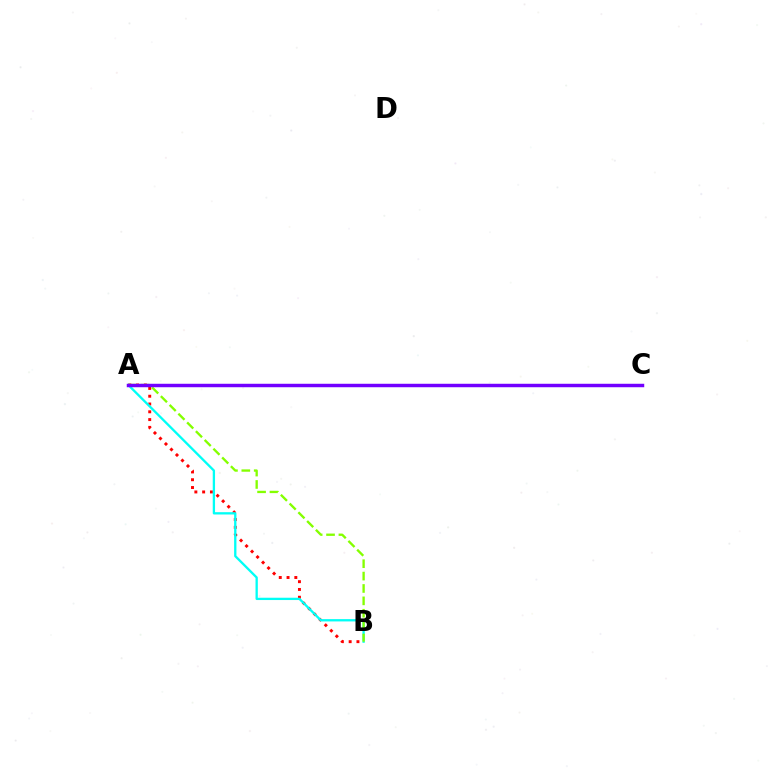{('A', 'B'): [{'color': '#ff0000', 'line_style': 'dotted', 'thickness': 2.12}, {'color': '#00fff6', 'line_style': 'solid', 'thickness': 1.66}, {'color': '#84ff00', 'line_style': 'dashed', 'thickness': 1.68}], ('A', 'C'): [{'color': '#7200ff', 'line_style': 'solid', 'thickness': 2.49}]}